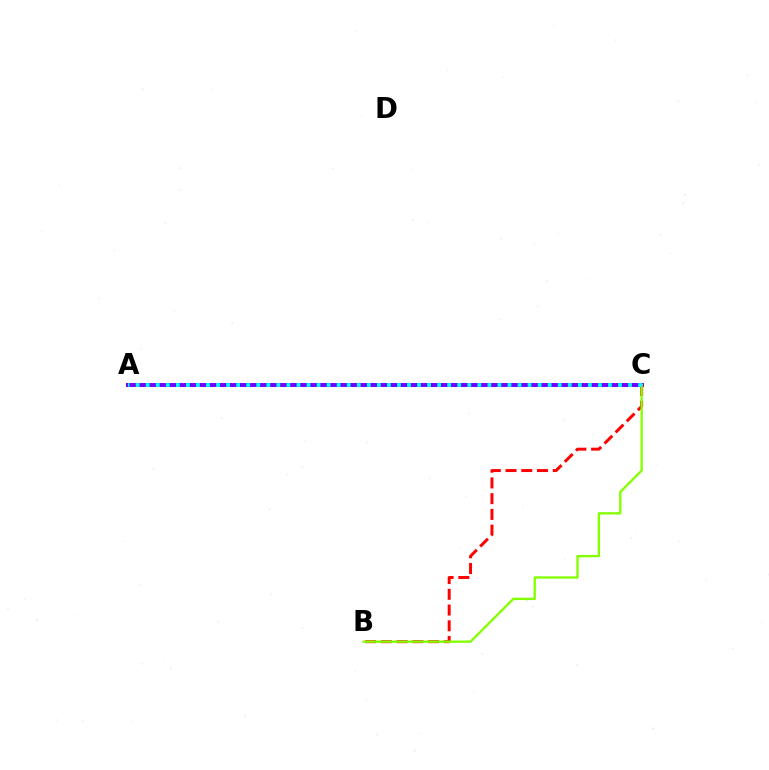{('A', 'C'): [{'color': '#7200ff', 'line_style': 'solid', 'thickness': 2.84}, {'color': '#00fff6', 'line_style': 'dotted', 'thickness': 2.73}], ('B', 'C'): [{'color': '#ff0000', 'line_style': 'dashed', 'thickness': 2.14}, {'color': '#84ff00', 'line_style': 'solid', 'thickness': 1.68}]}